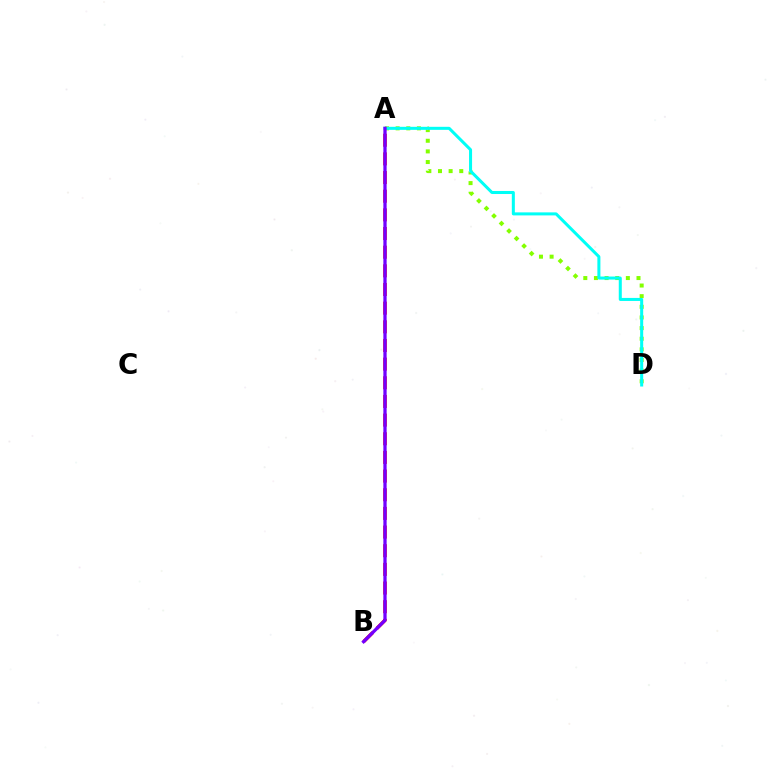{('A', 'B'): [{'color': '#ff0000', 'line_style': 'dashed', 'thickness': 2.53}, {'color': '#7200ff', 'line_style': 'solid', 'thickness': 2.35}], ('A', 'D'): [{'color': '#84ff00', 'line_style': 'dotted', 'thickness': 2.89}, {'color': '#00fff6', 'line_style': 'solid', 'thickness': 2.18}]}